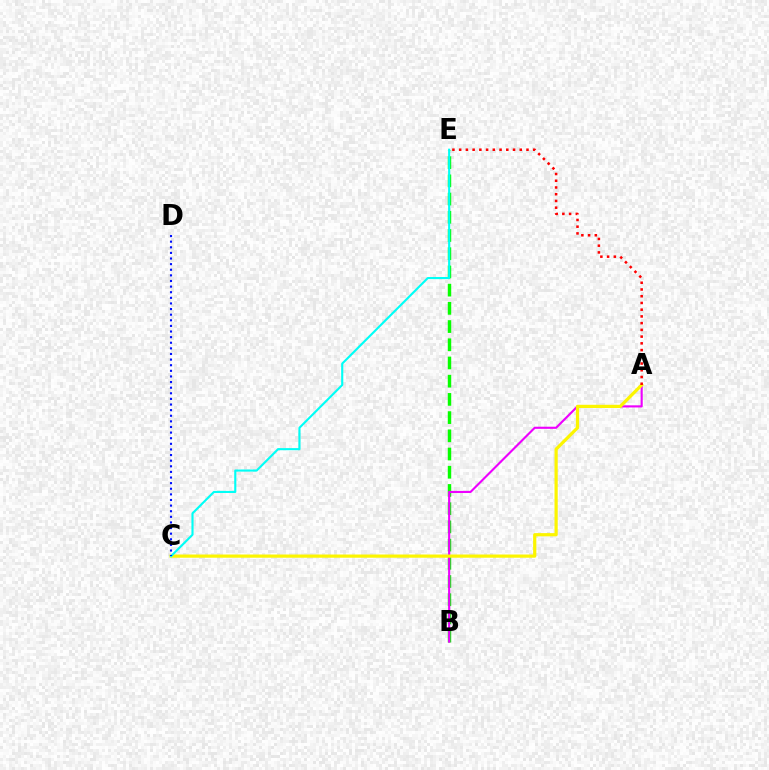{('B', 'E'): [{'color': '#08ff00', 'line_style': 'dashed', 'thickness': 2.47}], ('A', 'B'): [{'color': '#ee00ff', 'line_style': 'solid', 'thickness': 1.53}], ('A', 'C'): [{'color': '#fcf500', 'line_style': 'solid', 'thickness': 2.31}], ('A', 'E'): [{'color': '#ff0000', 'line_style': 'dotted', 'thickness': 1.83}], ('C', 'E'): [{'color': '#00fff6', 'line_style': 'solid', 'thickness': 1.53}], ('C', 'D'): [{'color': '#0010ff', 'line_style': 'dotted', 'thickness': 1.53}]}